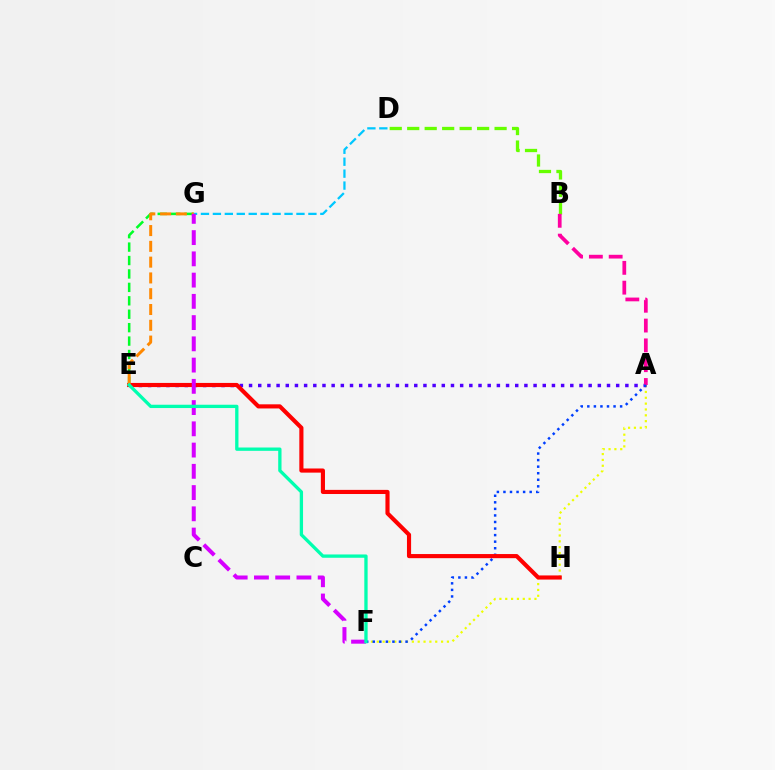{('B', 'D'): [{'color': '#66ff00', 'line_style': 'dashed', 'thickness': 2.37}], ('A', 'F'): [{'color': '#eeff00', 'line_style': 'dotted', 'thickness': 1.59}, {'color': '#003fff', 'line_style': 'dotted', 'thickness': 1.78}], ('A', 'E'): [{'color': '#4f00ff', 'line_style': 'dotted', 'thickness': 2.49}], ('A', 'B'): [{'color': '#ff00a0', 'line_style': 'dashed', 'thickness': 2.69}], ('E', 'G'): [{'color': '#00ff27', 'line_style': 'dashed', 'thickness': 1.82}, {'color': '#ff8800', 'line_style': 'dashed', 'thickness': 2.14}], ('E', 'H'): [{'color': '#ff0000', 'line_style': 'solid', 'thickness': 2.97}], ('D', 'G'): [{'color': '#00c7ff', 'line_style': 'dashed', 'thickness': 1.62}], ('F', 'G'): [{'color': '#d600ff', 'line_style': 'dashed', 'thickness': 2.89}], ('E', 'F'): [{'color': '#00ffaf', 'line_style': 'solid', 'thickness': 2.38}]}